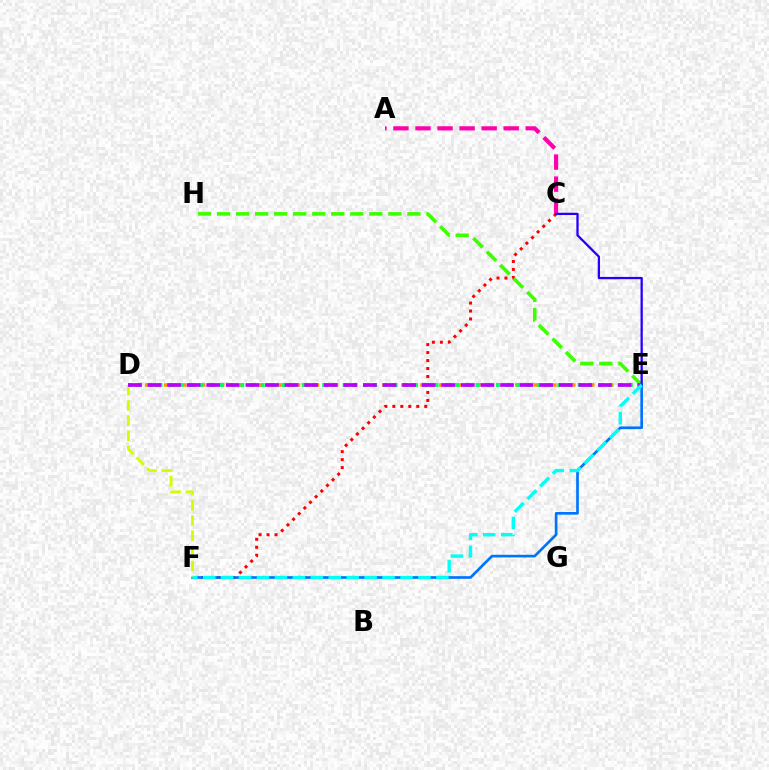{('A', 'C'): [{'color': '#ff00ac', 'line_style': 'dashed', 'thickness': 3.0}], ('D', 'E'): [{'color': '#ff9400', 'line_style': 'dotted', 'thickness': 2.58}, {'color': '#00ff5c', 'line_style': 'dotted', 'thickness': 2.78}, {'color': '#b900ff', 'line_style': 'dashed', 'thickness': 2.66}], ('C', 'F'): [{'color': '#ff0000', 'line_style': 'dotted', 'thickness': 2.17}], ('E', 'F'): [{'color': '#0074ff', 'line_style': 'solid', 'thickness': 1.93}, {'color': '#00fff6', 'line_style': 'dashed', 'thickness': 2.44}], ('E', 'H'): [{'color': '#3dff00', 'line_style': 'dashed', 'thickness': 2.59}], ('C', 'E'): [{'color': '#2500ff', 'line_style': 'solid', 'thickness': 1.65}], ('D', 'F'): [{'color': '#d1ff00', 'line_style': 'dashed', 'thickness': 2.06}]}